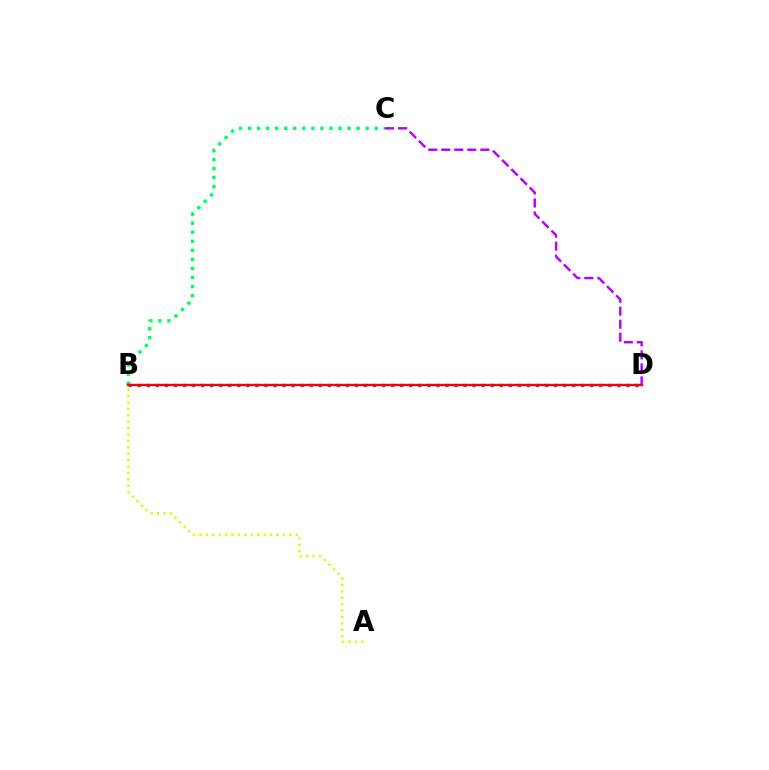{('B', 'C'): [{'color': '#00ff5c', 'line_style': 'dotted', 'thickness': 2.46}], ('B', 'D'): [{'color': '#0074ff', 'line_style': 'dotted', 'thickness': 2.46}, {'color': '#ff0000', 'line_style': 'solid', 'thickness': 1.74}], ('C', 'D'): [{'color': '#b900ff', 'line_style': 'dashed', 'thickness': 1.77}], ('A', 'B'): [{'color': '#d1ff00', 'line_style': 'dotted', 'thickness': 1.74}]}